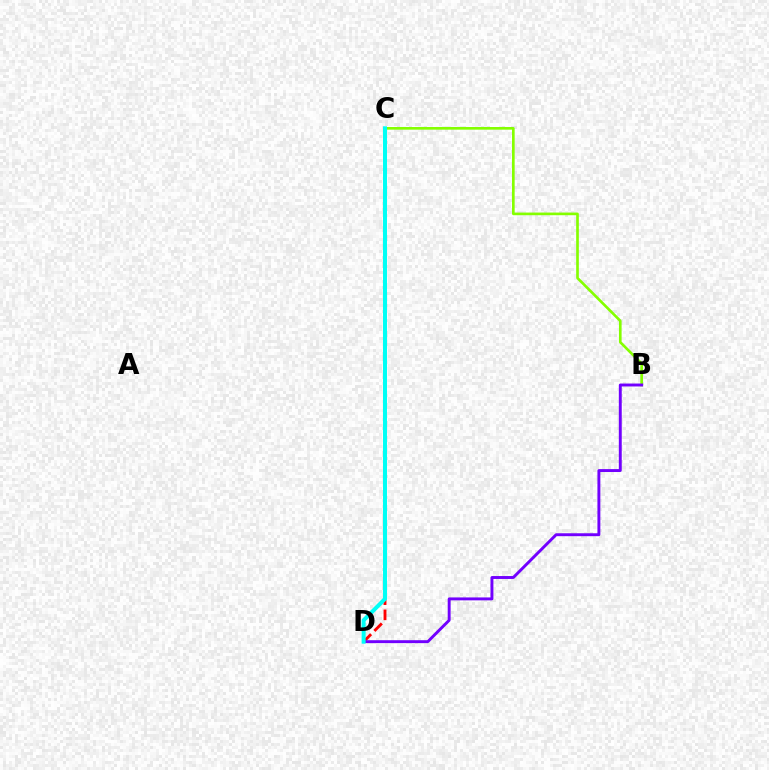{('B', 'C'): [{'color': '#84ff00', 'line_style': 'solid', 'thickness': 1.91}], ('C', 'D'): [{'color': '#ff0000', 'line_style': 'dashed', 'thickness': 2.06}, {'color': '#00fff6', 'line_style': 'solid', 'thickness': 2.9}], ('B', 'D'): [{'color': '#7200ff', 'line_style': 'solid', 'thickness': 2.1}]}